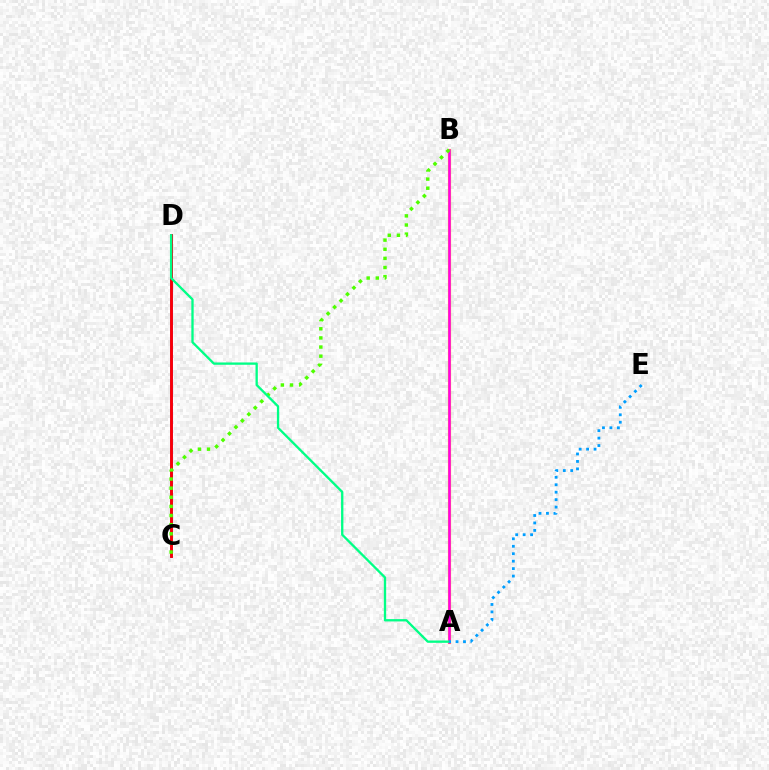{('C', 'D'): [{'color': '#3700ff', 'line_style': 'solid', 'thickness': 1.83}, {'color': '#ff0000', 'line_style': 'solid', 'thickness': 2.01}], ('A', 'B'): [{'color': '#ffd500', 'line_style': 'solid', 'thickness': 2.29}, {'color': '#ff00ed', 'line_style': 'solid', 'thickness': 1.88}], ('B', 'C'): [{'color': '#4fff00', 'line_style': 'dotted', 'thickness': 2.48}], ('A', 'D'): [{'color': '#00ff86', 'line_style': 'solid', 'thickness': 1.67}], ('A', 'E'): [{'color': '#009eff', 'line_style': 'dotted', 'thickness': 2.02}]}